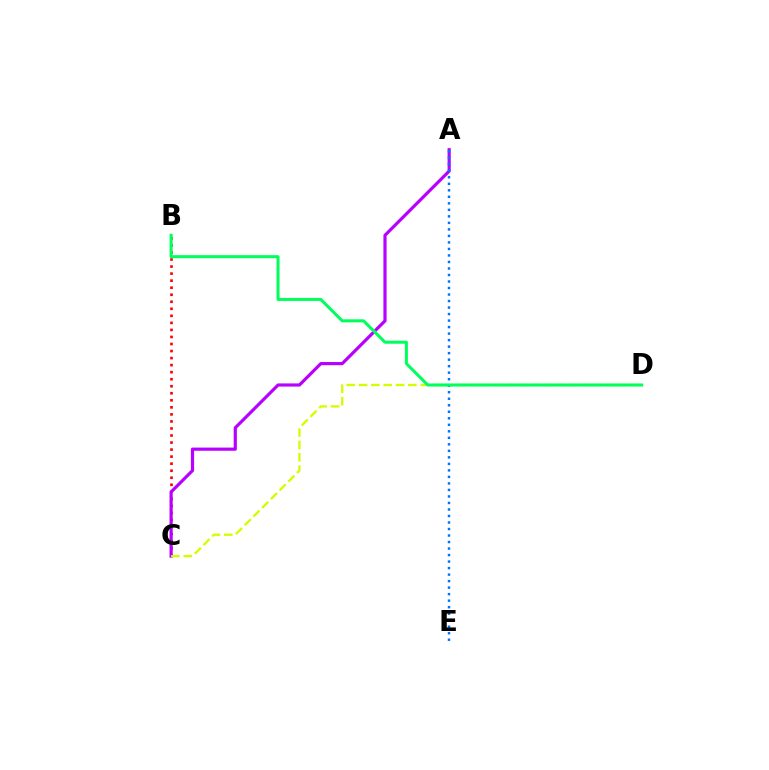{('B', 'C'): [{'color': '#ff0000', 'line_style': 'dotted', 'thickness': 1.91}], ('A', 'C'): [{'color': '#b900ff', 'line_style': 'solid', 'thickness': 2.29}], ('C', 'D'): [{'color': '#d1ff00', 'line_style': 'dashed', 'thickness': 1.68}], ('A', 'E'): [{'color': '#0074ff', 'line_style': 'dotted', 'thickness': 1.77}], ('B', 'D'): [{'color': '#00ff5c', 'line_style': 'solid', 'thickness': 2.18}]}